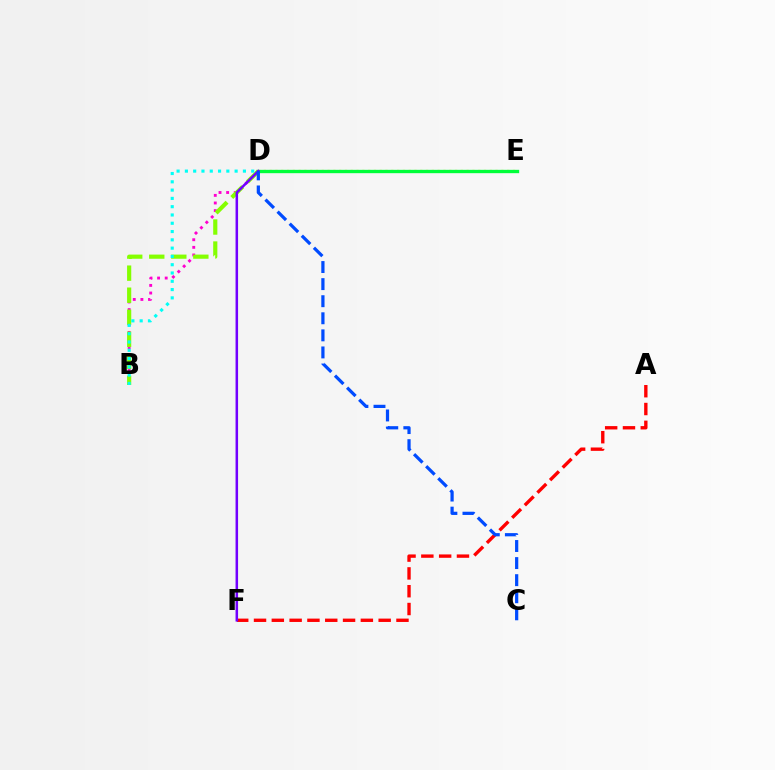{('A', 'F'): [{'color': '#ff0000', 'line_style': 'dashed', 'thickness': 2.42}], ('B', 'D'): [{'color': '#ff00cf', 'line_style': 'dotted', 'thickness': 2.07}, {'color': '#84ff00', 'line_style': 'dashed', 'thickness': 2.99}, {'color': '#00fff6', 'line_style': 'dotted', 'thickness': 2.25}], ('D', 'E'): [{'color': '#ffbd00', 'line_style': 'dotted', 'thickness': 1.57}, {'color': '#00ff39', 'line_style': 'solid', 'thickness': 2.41}], ('D', 'F'): [{'color': '#7200ff', 'line_style': 'solid', 'thickness': 1.82}], ('C', 'D'): [{'color': '#004bff', 'line_style': 'dashed', 'thickness': 2.32}]}